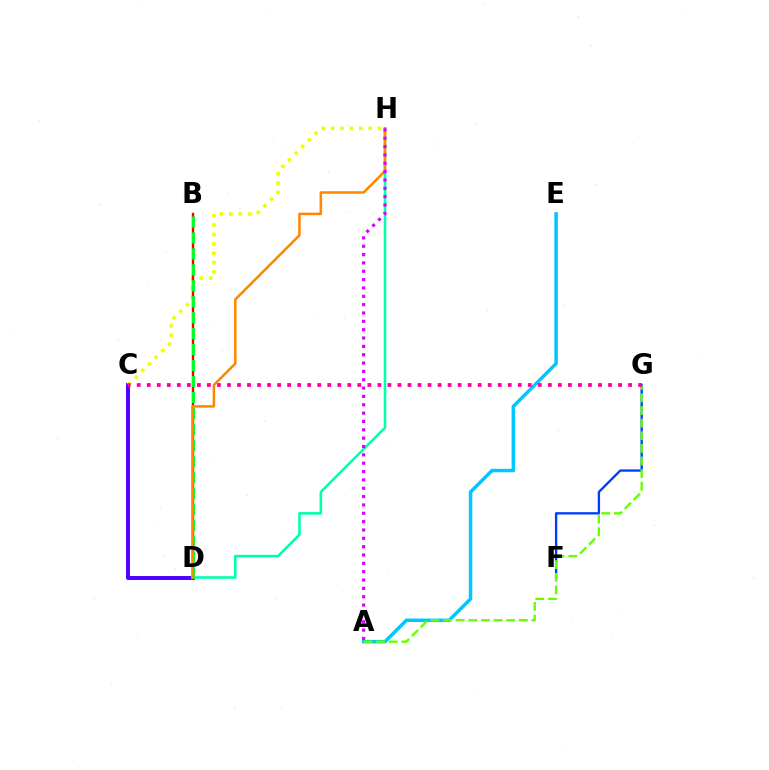{('C', 'D'): [{'color': '#4f00ff', 'line_style': 'solid', 'thickness': 2.84}], ('C', 'H'): [{'color': '#eeff00', 'line_style': 'dotted', 'thickness': 2.55}], ('B', 'D'): [{'color': '#ff0000', 'line_style': 'solid', 'thickness': 1.74}, {'color': '#00ff27', 'line_style': 'dashed', 'thickness': 2.17}], ('D', 'H'): [{'color': '#00ffaf', 'line_style': 'solid', 'thickness': 1.86}, {'color': '#ff8800', 'line_style': 'solid', 'thickness': 1.83}], ('A', 'E'): [{'color': '#00c7ff', 'line_style': 'solid', 'thickness': 2.51}], ('F', 'G'): [{'color': '#003fff', 'line_style': 'solid', 'thickness': 1.7}], ('A', 'G'): [{'color': '#66ff00', 'line_style': 'dashed', 'thickness': 1.72}], ('C', 'G'): [{'color': '#ff00a0', 'line_style': 'dotted', 'thickness': 2.72}], ('A', 'H'): [{'color': '#d600ff', 'line_style': 'dotted', 'thickness': 2.27}]}